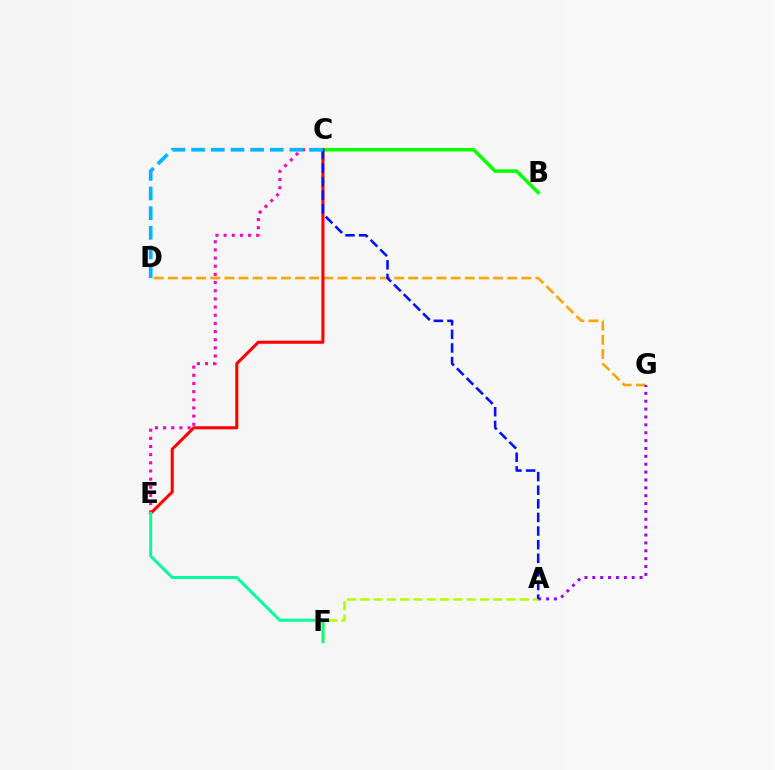{('B', 'C'): [{'color': '#08ff00', 'line_style': 'solid', 'thickness': 2.52}], ('A', 'F'): [{'color': '#b3ff00', 'line_style': 'dashed', 'thickness': 1.8}], ('D', 'G'): [{'color': '#ffa500', 'line_style': 'dashed', 'thickness': 1.92}], ('C', 'E'): [{'color': '#ff00bd', 'line_style': 'dotted', 'thickness': 2.22}, {'color': '#ff0000', 'line_style': 'solid', 'thickness': 2.19}], ('A', 'G'): [{'color': '#9b00ff', 'line_style': 'dotted', 'thickness': 2.14}], ('A', 'C'): [{'color': '#0010ff', 'line_style': 'dashed', 'thickness': 1.85}], ('C', 'D'): [{'color': '#00b5ff', 'line_style': 'dashed', 'thickness': 2.67}], ('E', 'F'): [{'color': '#00ff9d', 'line_style': 'solid', 'thickness': 2.15}]}